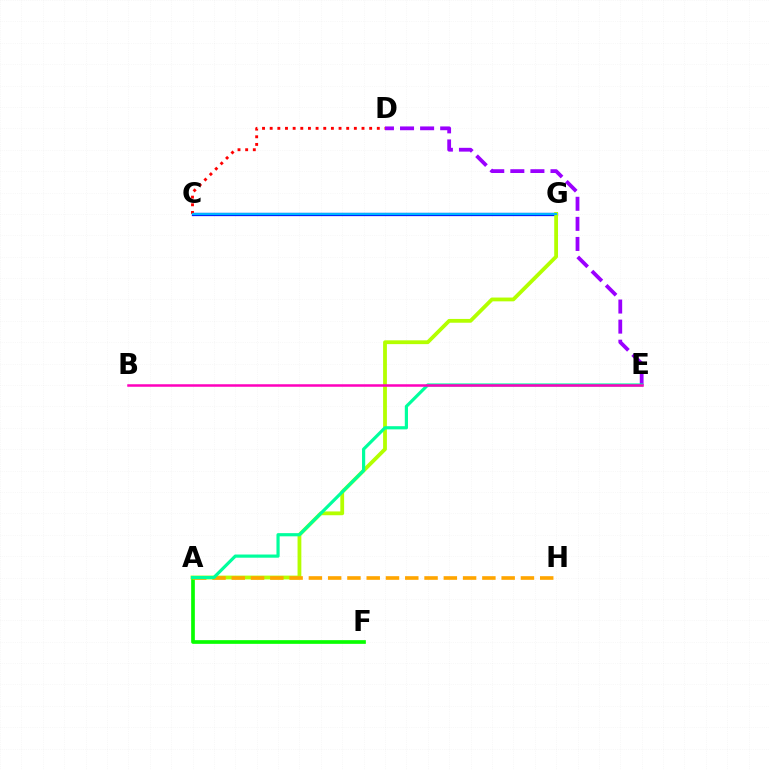{('A', 'F'): [{'color': '#08ff00', 'line_style': 'solid', 'thickness': 2.65}], ('D', 'E'): [{'color': '#9b00ff', 'line_style': 'dashed', 'thickness': 2.73}], ('C', 'G'): [{'color': '#0010ff', 'line_style': 'solid', 'thickness': 2.35}, {'color': '#00b5ff', 'line_style': 'solid', 'thickness': 1.61}], ('C', 'D'): [{'color': '#ff0000', 'line_style': 'dotted', 'thickness': 2.08}], ('A', 'G'): [{'color': '#b3ff00', 'line_style': 'solid', 'thickness': 2.73}], ('A', 'H'): [{'color': '#ffa500', 'line_style': 'dashed', 'thickness': 2.62}], ('A', 'E'): [{'color': '#00ff9d', 'line_style': 'solid', 'thickness': 2.29}], ('B', 'E'): [{'color': '#ff00bd', 'line_style': 'solid', 'thickness': 1.8}]}